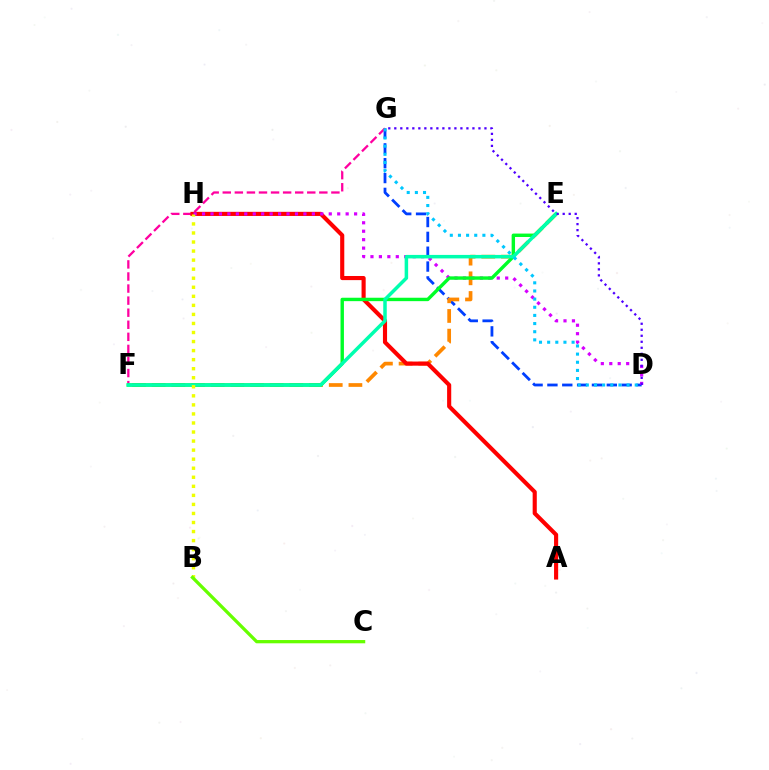{('D', 'G'): [{'color': '#003fff', 'line_style': 'dashed', 'thickness': 2.02}, {'color': '#4f00ff', 'line_style': 'dotted', 'thickness': 1.63}, {'color': '#00c7ff', 'line_style': 'dotted', 'thickness': 2.21}], ('F', 'G'): [{'color': '#ff00a0', 'line_style': 'dashed', 'thickness': 1.64}], ('E', 'F'): [{'color': '#ff8800', 'line_style': 'dashed', 'thickness': 2.67}, {'color': '#00ff27', 'line_style': 'solid', 'thickness': 2.46}, {'color': '#00ffaf', 'line_style': 'solid', 'thickness': 2.52}], ('A', 'H'): [{'color': '#ff0000', 'line_style': 'solid', 'thickness': 2.97}], ('D', 'H'): [{'color': '#d600ff', 'line_style': 'dotted', 'thickness': 2.3}], ('B', 'H'): [{'color': '#eeff00', 'line_style': 'dotted', 'thickness': 2.46}], ('B', 'C'): [{'color': '#66ff00', 'line_style': 'solid', 'thickness': 2.35}]}